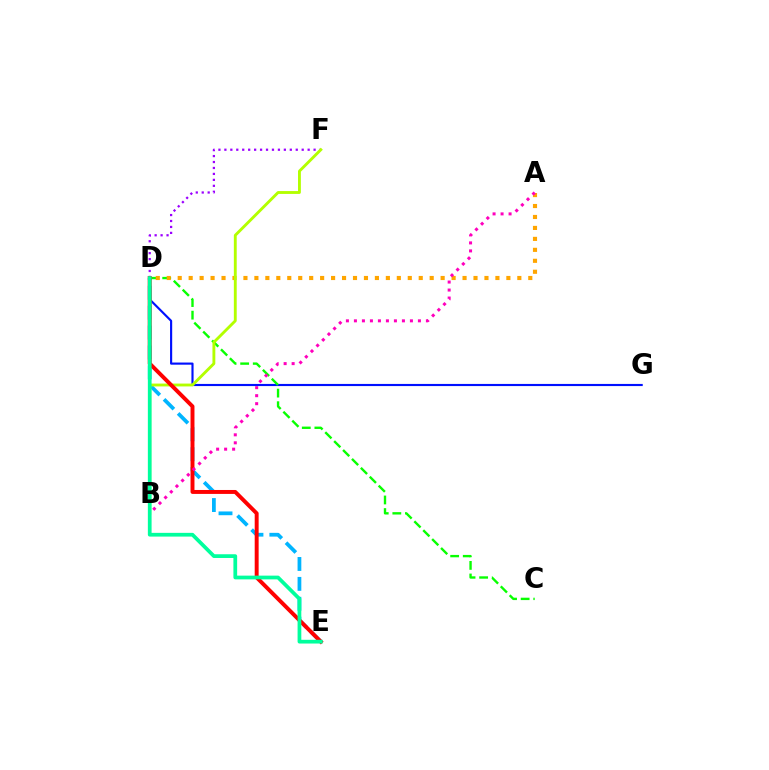{('D', 'G'): [{'color': '#0010ff', 'line_style': 'solid', 'thickness': 1.54}], ('C', 'D'): [{'color': '#08ff00', 'line_style': 'dashed', 'thickness': 1.71}], ('D', 'E'): [{'color': '#00b5ff', 'line_style': 'dashed', 'thickness': 2.7}, {'color': '#ff0000', 'line_style': 'solid', 'thickness': 2.83}, {'color': '#00ff9d', 'line_style': 'solid', 'thickness': 2.69}], ('D', 'F'): [{'color': '#9b00ff', 'line_style': 'dotted', 'thickness': 1.62}], ('A', 'D'): [{'color': '#ffa500', 'line_style': 'dotted', 'thickness': 2.98}], ('B', 'F'): [{'color': '#b3ff00', 'line_style': 'solid', 'thickness': 2.06}], ('A', 'B'): [{'color': '#ff00bd', 'line_style': 'dotted', 'thickness': 2.17}]}